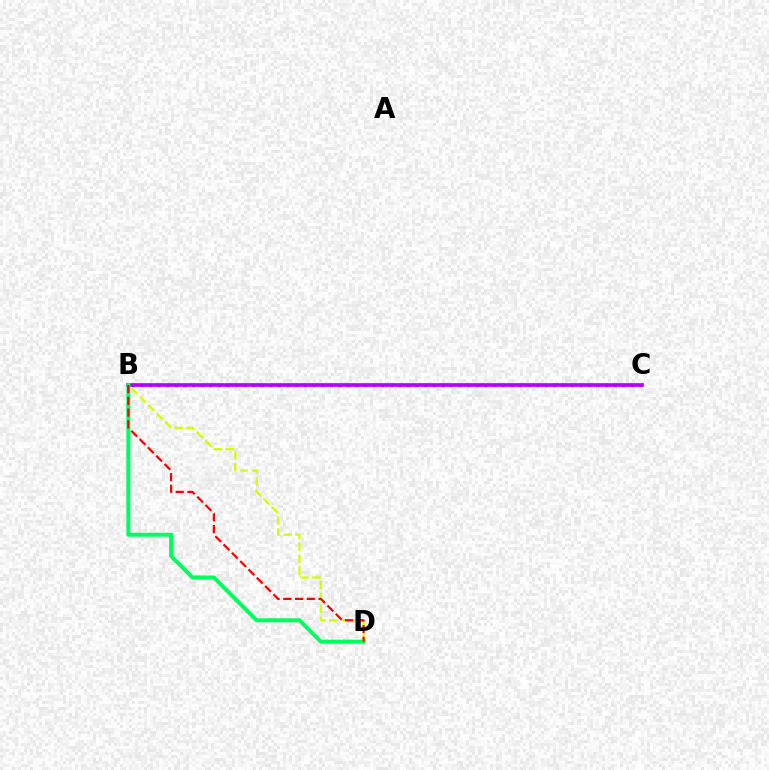{('B', 'C'): [{'color': '#0074ff', 'line_style': 'dotted', 'thickness': 2.34}, {'color': '#b900ff', 'line_style': 'solid', 'thickness': 2.64}], ('B', 'D'): [{'color': '#00ff5c', 'line_style': 'solid', 'thickness': 2.87}, {'color': '#d1ff00', 'line_style': 'dashed', 'thickness': 1.62}, {'color': '#ff0000', 'line_style': 'dashed', 'thickness': 1.6}]}